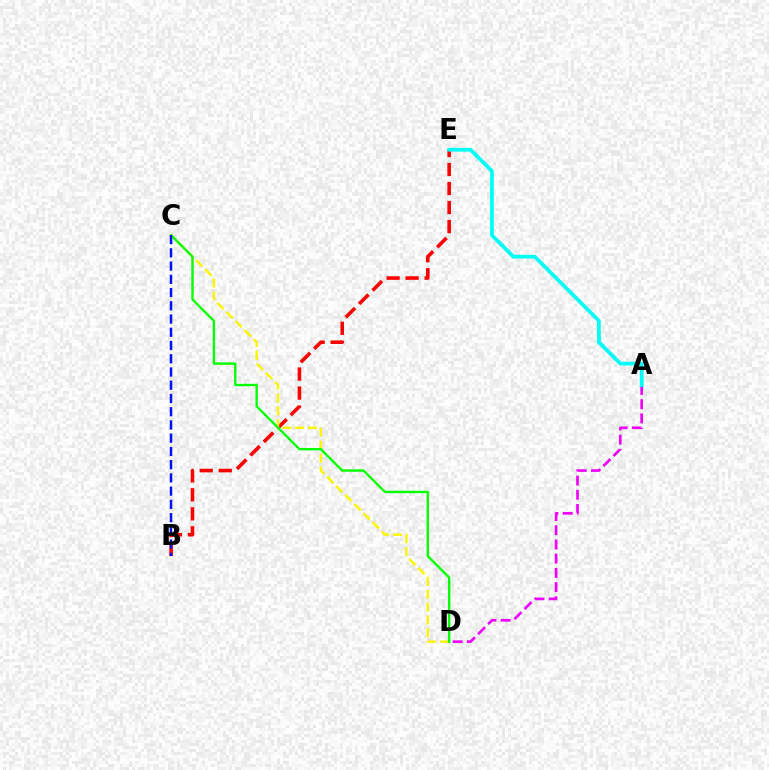{('A', 'D'): [{'color': '#ee00ff', 'line_style': 'dashed', 'thickness': 1.93}], ('B', 'E'): [{'color': '#ff0000', 'line_style': 'dashed', 'thickness': 2.58}], ('C', 'D'): [{'color': '#fcf500', 'line_style': 'dashed', 'thickness': 1.75}, {'color': '#08ff00', 'line_style': 'solid', 'thickness': 1.72}], ('A', 'E'): [{'color': '#00fff6', 'line_style': 'solid', 'thickness': 2.71}], ('B', 'C'): [{'color': '#0010ff', 'line_style': 'dashed', 'thickness': 1.8}]}